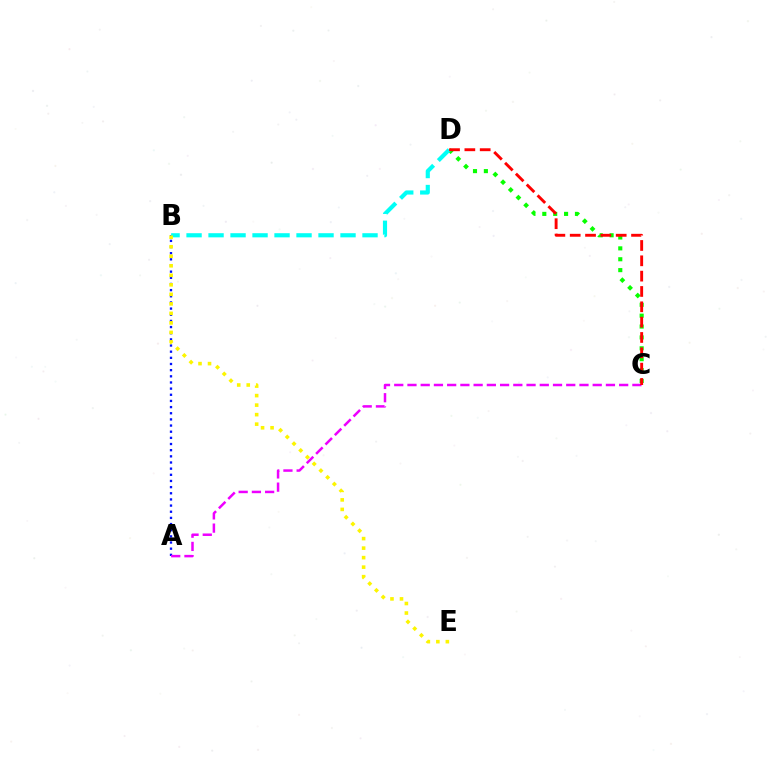{('C', 'D'): [{'color': '#08ff00', 'line_style': 'dotted', 'thickness': 2.96}, {'color': '#ff0000', 'line_style': 'dashed', 'thickness': 2.08}], ('A', 'B'): [{'color': '#0010ff', 'line_style': 'dotted', 'thickness': 1.67}], ('B', 'D'): [{'color': '#00fff6', 'line_style': 'dashed', 'thickness': 2.99}], ('A', 'C'): [{'color': '#ee00ff', 'line_style': 'dashed', 'thickness': 1.8}], ('B', 'E'): [{'color': '#fcf500', 'line_style': 'dotted', 'thickness': 2.59}]}